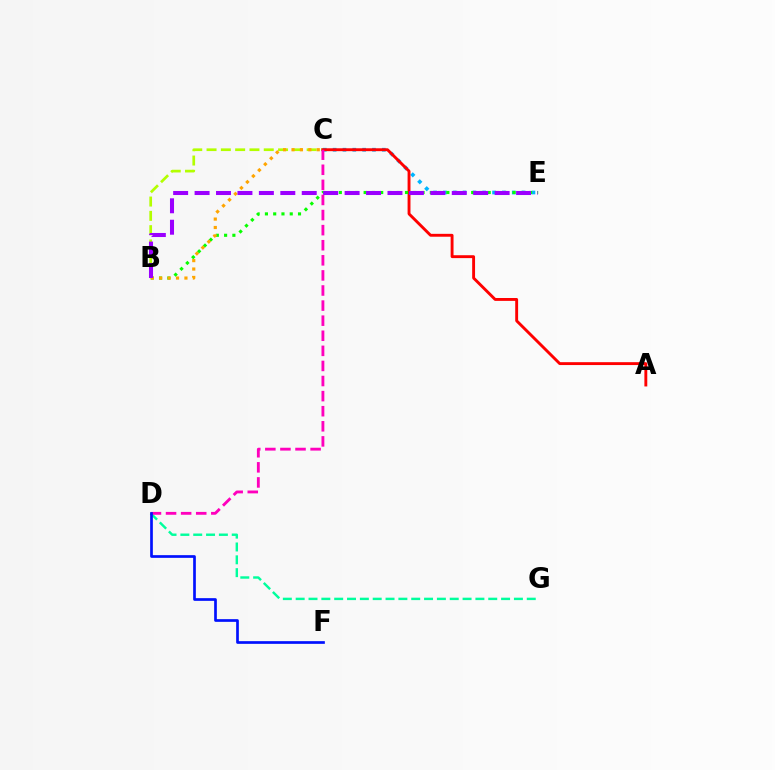{('D', 'G'): [{'color': '#00ff9d', 'line_style': 'dashed', 'thickness': 1.74}], ('B', 'C'): [{'color': '#b3ff00', 'line_style': 'dashed', 'thickness': 1.94}, {'color': '#ffa500', 'line_style': 'dotted', 'thickness': 2.29}], ('C', 'E'): [{'color': '#00b5ff', 'line_style': 'dotted', 'thickness': 2.67}], ('A', 'C'): [{'color': '#ff0000', 'line_style': 'solid', 'thickness': 2.08}], ('C', 'D'): [{'color': '#ff00bd', 'line_style': 'dashed', 'thickness': 2.05}], ('D', 'F'): [{'color': '#0010ff', 'line_style': 'solid', 'thickness': 1.94}], ('B', 'E'): [{'color': '#08ff00', 'line_style': 'dotted', 'thickness': 2.25}, {'color': '#9b00ff', 'line_style': 'dashed', 'thickness': 2.91}]}